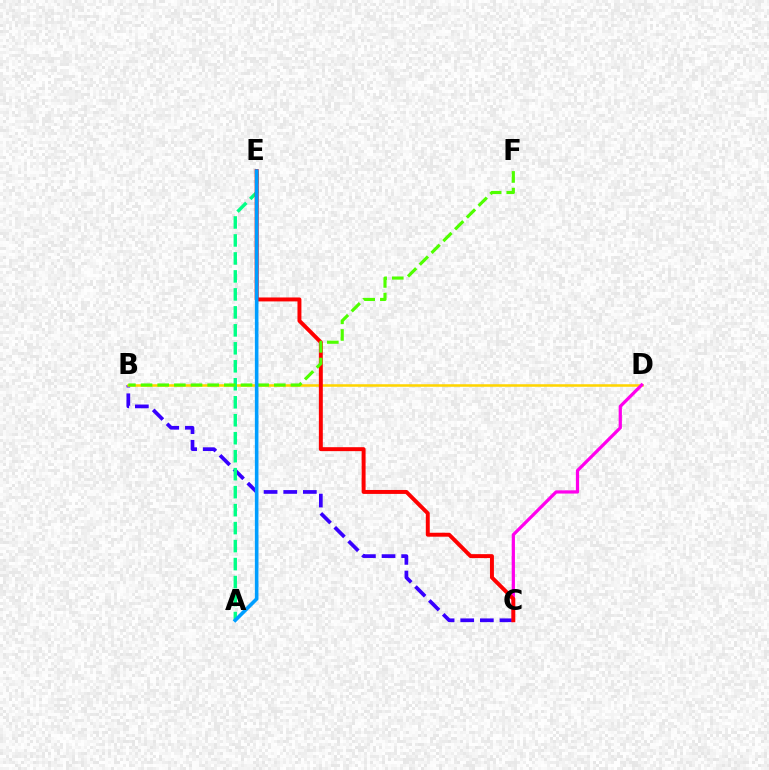{('B', 'C'): [{'color': '#3700ff', 'line_style': 'dashed', 'thickness': 2.67}], ('B', 'D'): [{'color': '#ffd500', 'line_style': 'solid', 'thickness': 1.84}], ('C', 'D'): [{'color': '#ff00ed', 'line_style': 'solid', 'thickness': 2.33}], ('A', 'E'): [{'color': '#00ff86', 'line_style': 'dashed', 'thickness': 2.44}, {'color': '#009eff', 'line_style': 'solid', 'thickness': 2.59}], ('C', 'E'): [{'color': '#ff0000', 'line_style': 'solid', 'thickness': 2.84}], ('B', 'F'): [{'color': '#4fff00', 'line_style': 'dashed', 'thickness': 2.26}]}